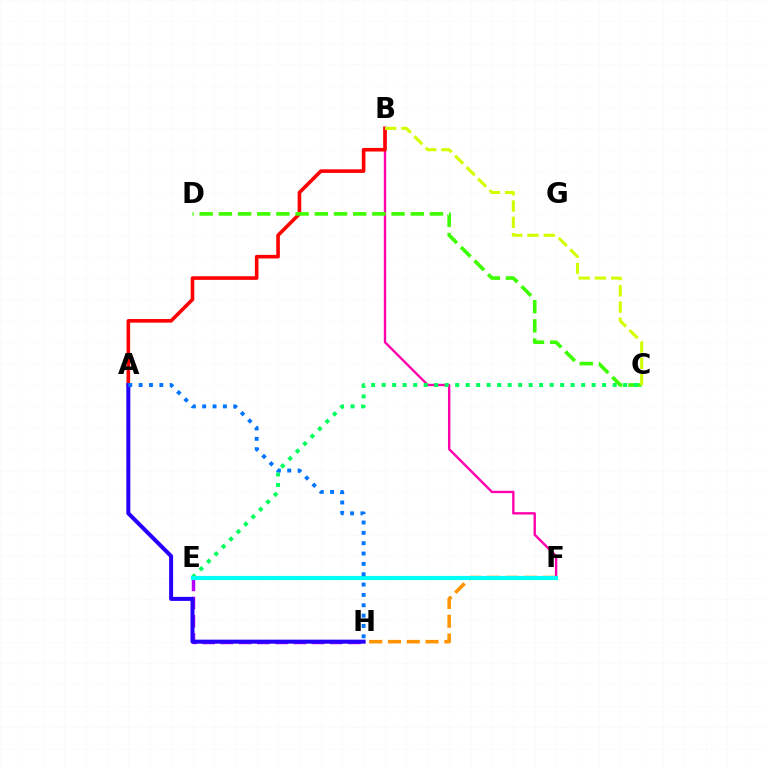{('B', 'F'): [{'color': '#ff00ac', 'line_style': 'solid', 'thickness': 1.72}], ('A', 'B'): [{'color': '#ff0000', 'line_style': 'solid', 'thickness': 2.6}], ('C', 'D'): [{'color': '#3dff00', 'line_style': 'dashed', 'thickness': 2.61}], ('E', 'H'): [{'color': '#b900ff', 'line_style': 'dashed', 'thickness': 2.47}], ('F', 'H'): [{'color': '#ff9400', 'line_style': 'dashed', 'thickness': 2.55}], ('B', 'C'): [{'color': '#d1ff00', 'line_style': 'dashed', 'thickness': 2.21}], ('C', 'E'): [{'color': '#00ff5c', 'line_style': 'dotted', 'thickness': 2.85}], ('E', 'F'): [{'color': '#00fff6', 'line_style': 'solid', 'thickness': 2.98}], ('A', 'H'): [{'color': '#2500ff', 'line_style': 'solid', 'thickness': 2.89}, {'color': '#0074ff', 'line_style': 'dotted', 'thickness': 2.81}]}